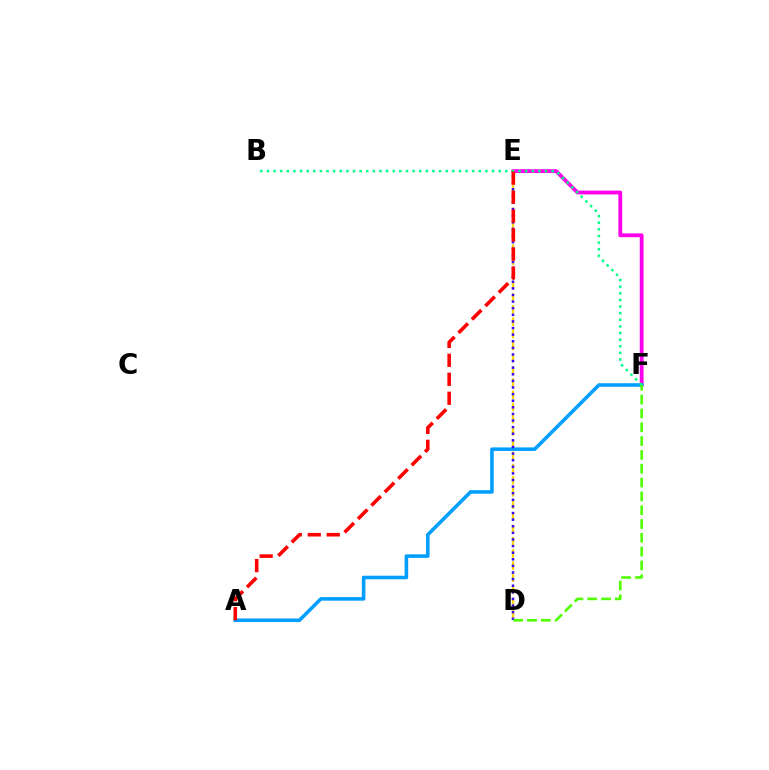{('E', 'F'): [{'color': '#ff00ed', 'line_style': 'solid', 'thickness': 2.74}], ('D', 'E'): [{'color': '#ffd500', 'line_style': 'dashed', 'thickness': 1.66}, {'color': '#3700ff', 'line_style': 'dotted', 'thickness': 1.8}], ('A', 'F'): [{'color': '#009eff', 'line_style': 'solid', 'thickness': 2.57}], ('B', 'F'): [{'color': '#00ff86', 'line_style': 'dotted', 'thickness': 1.8}], ('D', 'F'): [{'color': '#4fff00', 'line_style': 'dashed', 'thickness': 1.88}], ('A', 'E'): [{'color': '#ff0000', 'line_style': 'dashed', 'thickness': 2.58}]}